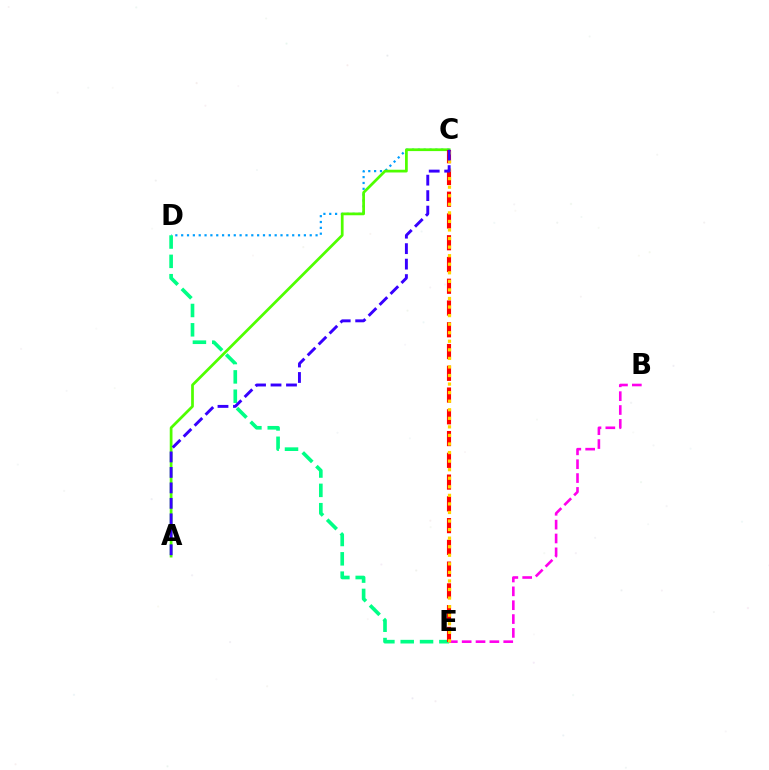{('C', 'D'): [{'color': '#009eff', 'line_style': 'dotted', 'thickness': 1.59}], ('B', 'E'): [{'color': '#ff00ed', 'line_style': 'dashed', 'thickness': 1.88}], ('D', 'E'): [{'color': '#00ff86', 'line_style': 'dashed', 'thickness': 2.63}], ('A', 'C'): [{'color': '#4fff00', 'line_style': 'solid', 'thickness': 1.97}, {'color': '#3700ff', 'line_style': 'dashed', 'thickness': 2.1}], ('C', 'E'): [{'color': '#ff0000', 'line_style': 'dashed', 'thickness': 2.96}, {'color': '#ffd500', 'line_style': 'dotted', 'thickness': 2.33}]}